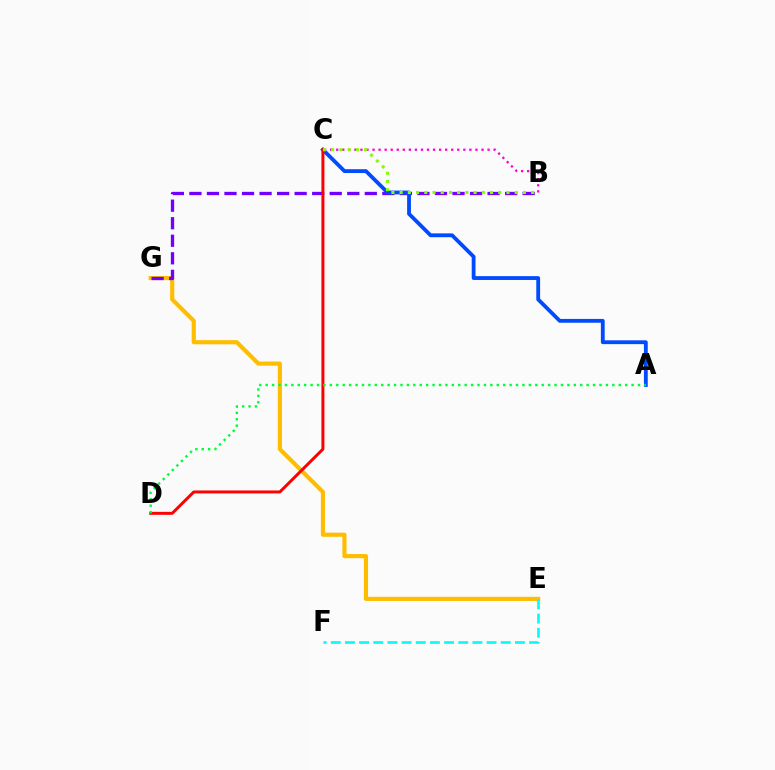{('B', 'C'): [{'color': '#ff00cf', 'line_style': 'dotted', 'thickness': 1.64}, {'color': '#84ff00', 'line_style': 'dotted', 'thickness': 2.23}], ('E', 'G'): [{'color': '#ffbd00', 'line_style': 'solid', 'thickness': 2.98}], ('B', 'G'): [{'color': '#7200ff', 'line_style': 'dashed', 'thickness': 2.38}], ('A', 'C'): [{'color': '#004bff', 'line_style': 'solid', 'thickness': 2.75}], ('C', 'D'): [{'color': '#ff0000', 'line_style': 'solid', 'thickness': 2.13}], ('E', 'F'): [{'color': '#00fff6', 'line_style': 'dashed', 'thickness': 1.92}], ('A', 'D'): [{'color': '#00ff39', 'line_style': 'dotted', 'thickness': 1.74}]}